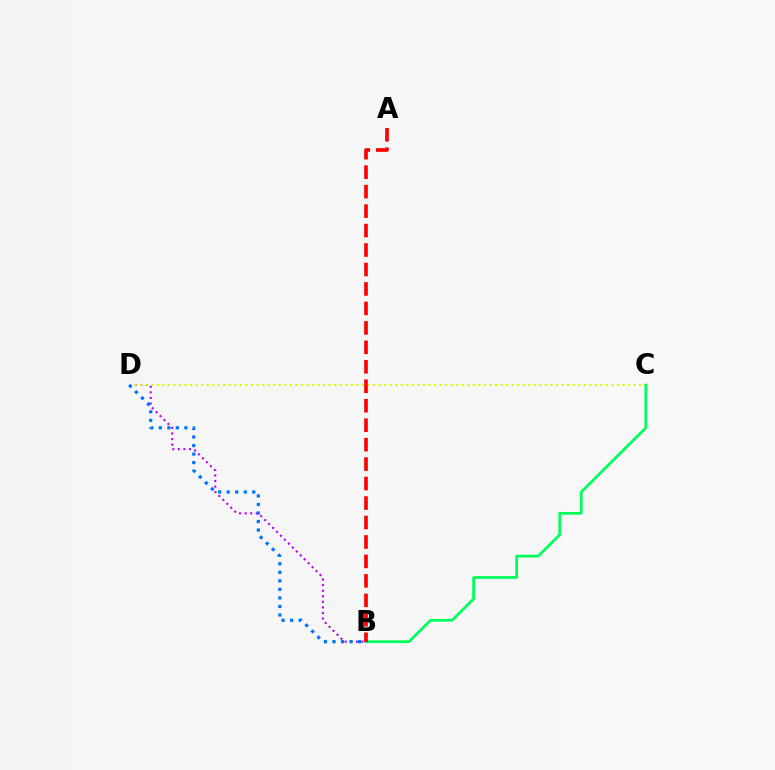{('B', 'D'): [{'color': '#b900ff', 'line_style': 'dotted', 'thickness': 1.51}, {'color': '#0074ff', 'line_style': 'dotted', 'thickness': 2.32}], ('C', 'D'): [{'color': '#d1ff00', 'line_style': 'dotted', 'thickness': 1.51}], ('B', 'C'): [{'color': '#00ff5c', 'line_style': 'solid', 'thickness': 1.98}], ('A', 'B'): [{'color': '#ff0000', 'line_style': 'dashed', 'thickness': 2.64}]}